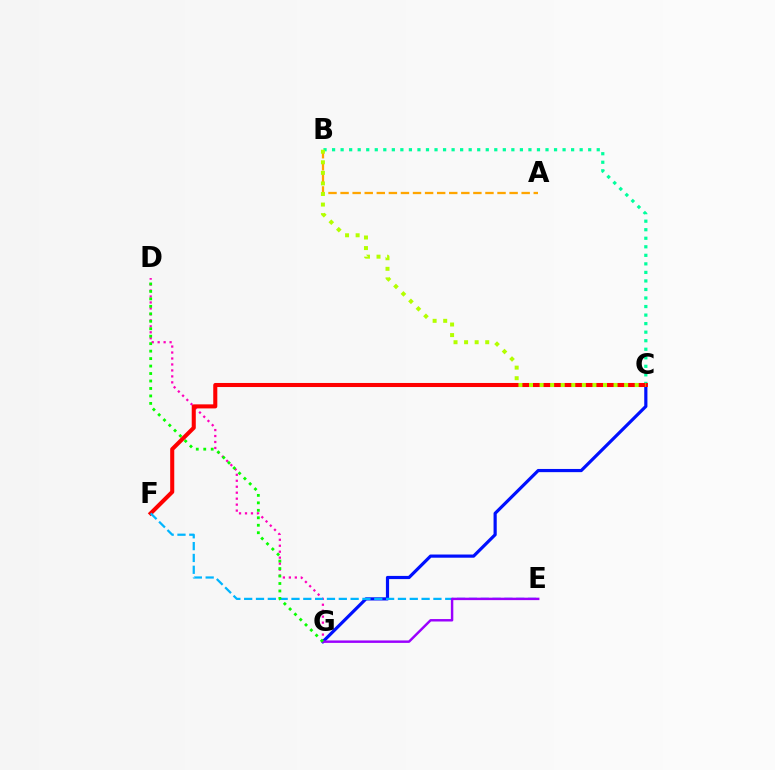{('A', 'B'): [{'color': '#ffa500', 'line_style': 'dashed', 'thickness': 1.64}], ('B', 'C'): [{'color': '#00ff9d', 'line_style': 'dotted', 'thickness': 2.32}, {'color': '#b3ff00', 'line_style': 'dotted', 'thickness': 2.87}], ('D', 'G'): [{'color': '#ff00bd', 'line_style': 'dotted', 'thickness': 1.62}, {'color': '#08ff00', 'line_style': 'dotted', 'thickness': 2.03}], ('C', 'G'): [{'color': '#0010ff', 'line_style': 'solid', 'thickness': 2.29}], ('C', 'F'): [{'color': '#ff0000', 'line_style': 'solid', 'thickness': 2.92}], ('E', 'F'): [{'color': '#00b5ff', 'line_style': 'dashed', 'thickness': 1.61}], ('E', 'G'): [{'color': '#9b00ff', 'line_style': 'solid', 'thickness': 1.76}]}